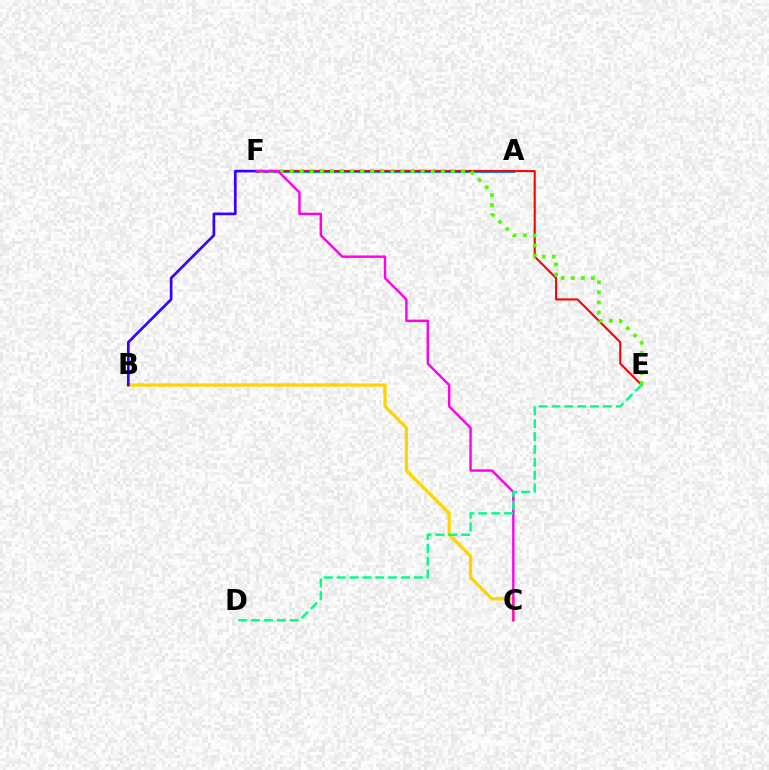{('A', 'F'): [{'color': '#009eff', 'line_style': 'solid', 'thickness': 2.31}], ('E', 'F'): [{'color': '#ff0000', 'line_style': 'solid', 'thickness': 1.52}, {'color': '#4fff00', 'line_style': 'dotted', 'thickness': 2.74}], ('B', 'C'): [{'color': '#ffd500', 'line_style': 'solid', 'thickness': 2.34}], ('B', 'F'): [{'color': '#3700ff', 'line_style': 'solid', 'thickness': 1.93}], ('C', 'F'): [{'color': '#ff00ed', 'line_style': 'solid', 'thickness': 1.74}], ('D', 'E'): [{'color': '#00ff86', 'line_style': 'dashed', 'thickness': 1.75}]}